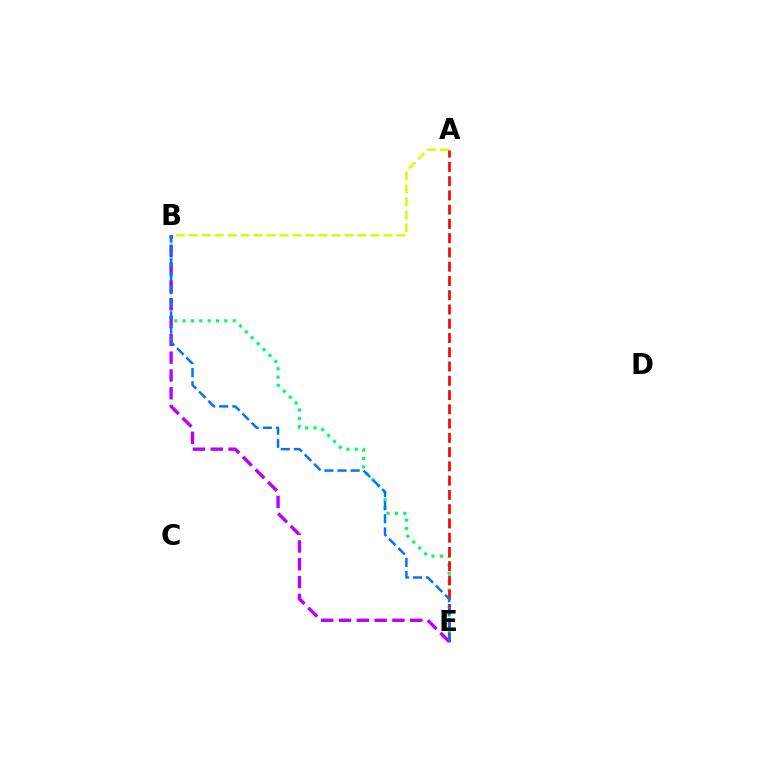{('B', 'E'): [{'color': '#00ff5c', 'line_style': 'dotted', 'thickness': 2.27}, {'color': '#b900ff', 'line_style': 'dashed', 'thickness': 2.42}, {'color': '#0074ff', 'line_style': 'dashed', 'thickness': 1.78}], ('A', 'B'): [{'color': '#d1ff00', 'line_style': 'dashed', 'thickness': 1.76}], ('A', 'E'): [{'color': '#ff0000', 'line_style': 'dashed', 'thickness': 1.94}]}